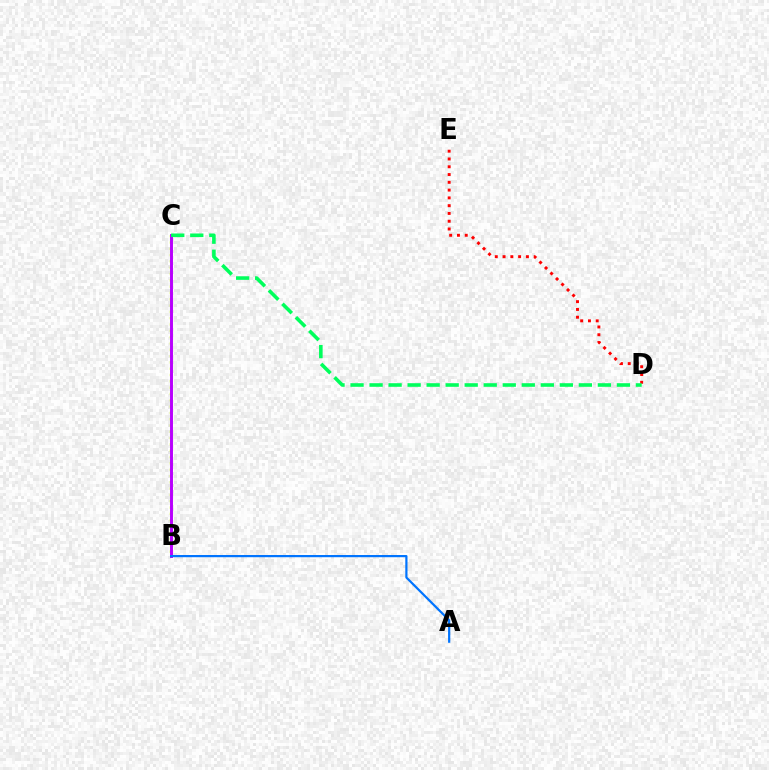{('B', 'C'): [{'color': '#d1ff00', 'line_style': 'dotted', 'thickness': 1.71}, {'color': '#b900ff', 'line_style': 'solid', 'thickness': 2.11}], ('D', 'E'): [{'color': '#ff0000', 'line_style': 'dotted', 'thickness': 2.11}], ('C', 'D'): [{'color': '#00ff5c', 'line_style': 'dashed', 'thickness': 2.58}], ('A', 'B'): [{'color': '#0074ff', 'line_style': 'solid', 'thickness': 1.59}]}